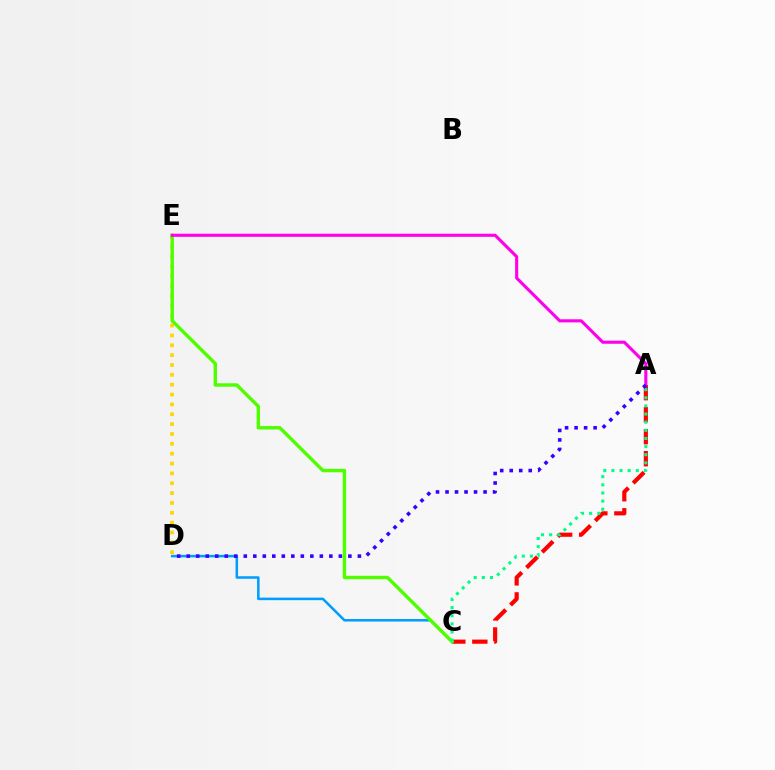{('D', 'E'): [{'color': '#ffd500', 'line_style': 'dotted', 'thickness': 2.68}], ('A', 'C'): [{'color': '#ff0000', 'line_style': 'dashed', 'thickness': 2.99}, {'color': '#00ff86', 'line_style': 'dotted', 'thickness': 2.21}], ('C', 'D'): [{'color': '#009eff', 'line_style': 'solid', 'thickness': 1.82}], ('C', 'E'): [{'color': '#4fff00', 'line_style': 'solid', 'thickness': 2.46}], ('A', 'E'): [{'color': '#ff00ed', 'line_style': 'solid', 'thickness': 2.23}], ('A', 'D'): [{'color': '#3700ff', 'line_style': 'dotted', 'thickness': 2.58}]}